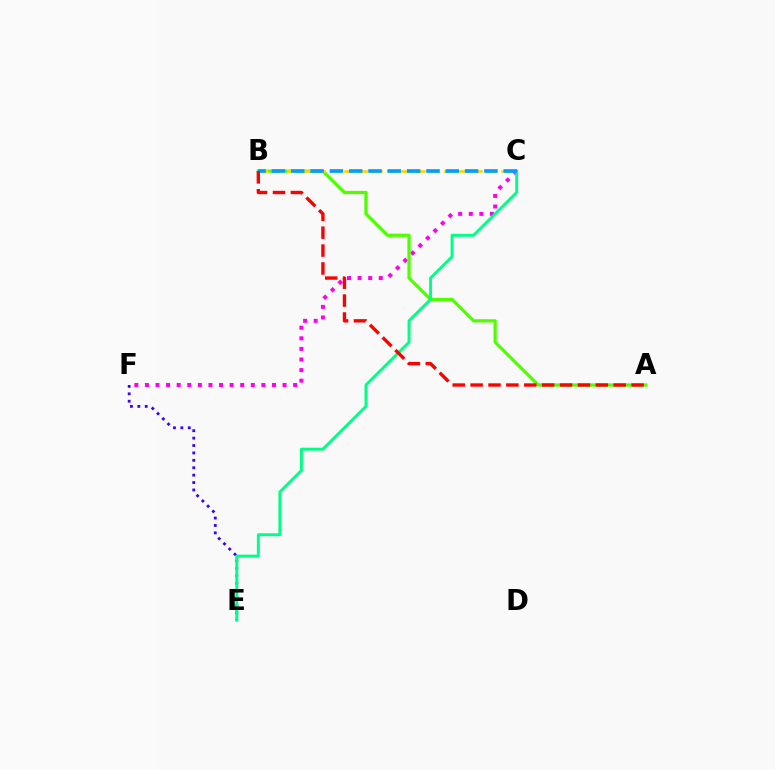{('C', 'F'): [{'color': '#ff00ed', 'line_style': 'dotted', 'thickness': 2.88}], ('E', 'F'): [{'color': '#3700ff', 'line_style': 'dotted', 'thickness': 2.01}], ('A', 'B'): [{'color': '#4fff00', 'line_style': 'solid', 'thickness': 2.34}, {'color': '#ff0000', 'line_style': 'dashed', 'thickness': 2.43}], ('B', 'C'): [{'color': '#ffd500', 'line_style': 'dashed', 'thickness': 1.94}, {'color': '#009eff', 'line_style': 'dashed', 'thickness': 2.62}], ('C', 'E'): [{'color': '#00ff86', 'line_style': 'solid', 'thickness': 2.12}]}